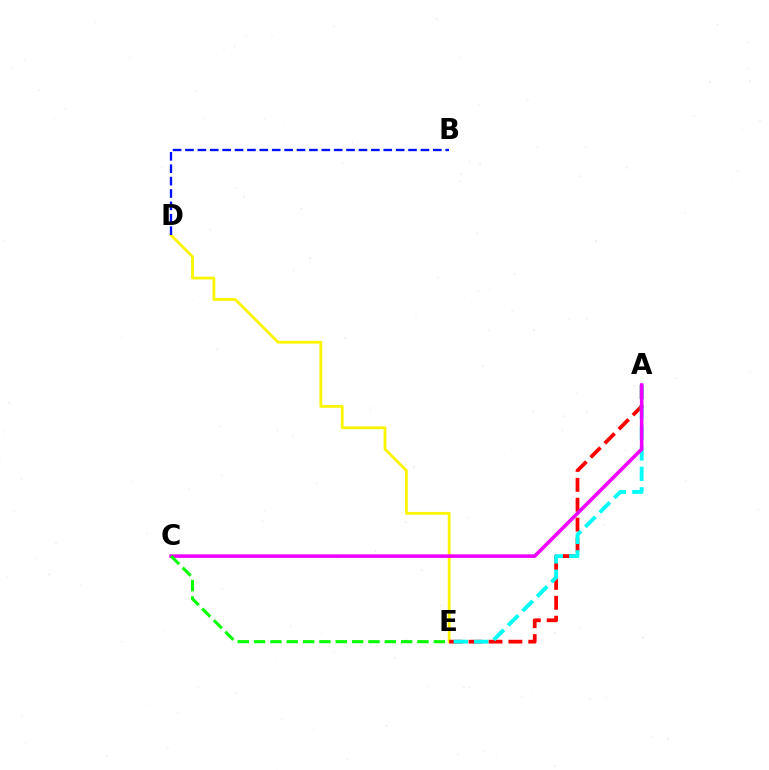{('D', 'E'): [{'color': '#fcf500', 'line_style': 'solid', 'thickness': 2.02}], ('A', 'E'): [{'color': '#ff0000', 'line_style': 'dashed', 'thickness': 2.7}, {'color': '#00fff6', 'line_style': 'dashed', 'thickness': 2.78}], ('B', 'D'): [{'color': '#0010ff', 'line_style': 'dashed', 'thickness': 1.68}], ('A', 'C'): [{'color': '#ee00ff', 'line_style': 'solid', 'thickness': 2.57}], ('C', 'E'): [{'color': '#08ff00', 'line_style': 'dashed', 'thickness': 2.22}]}